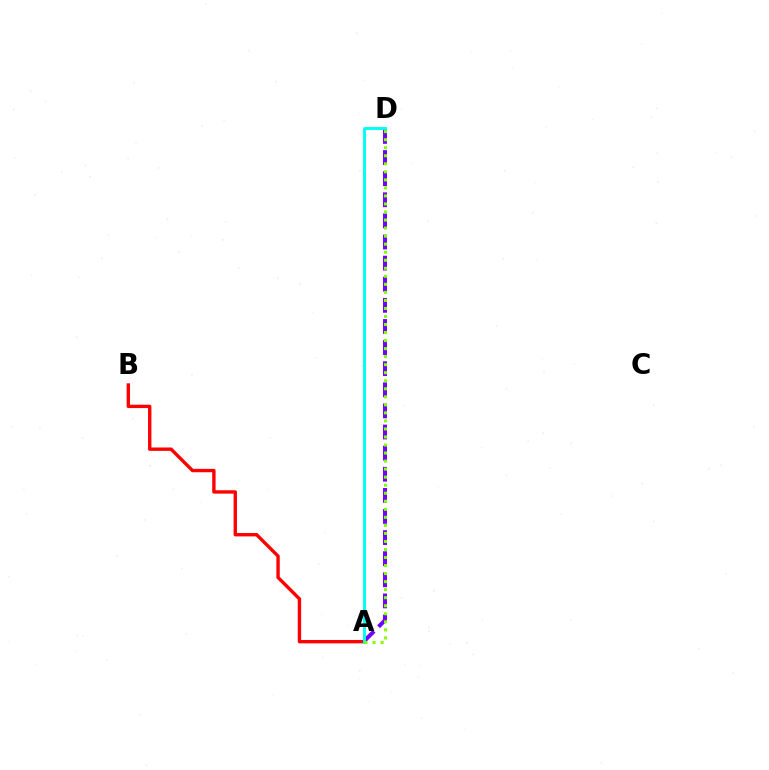{('A', 'D'): [{'color': '#7200ff', 'line_style': 'dashed', 'thickness': 2.87}, {'color': '#00fff6', 'line_style': 'solid', 'thickness': 2.11}, {'color': '#84ff00', 'line_style': 'dotted', 'thickness': 2.18}], ('A', 'B'): [{'color': '#ff0000', 'line_style': 'solid', 'thickness': 2.43}]}